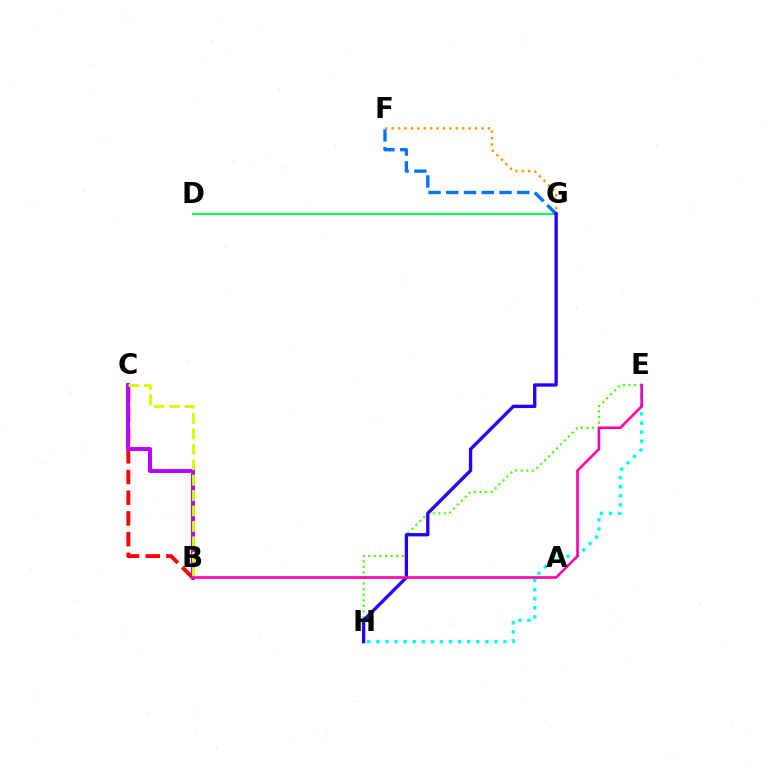{('E', 'H'): [{'color': '#3dff00', 'line_style': 'dotted', 'thickness': 1.51}, {'color': '#00fff6', 'line_style': 'dotted', 'thickness': 2.47}], ('F', 'G'): [{'color': '#ff9400', 'line_style': 'dotted', 'thickness': 1.74}, {'color': '#0074ff', 'line_style': 'dashed', 'thickness': 2.41}], ('D', 'G'): [{'color': '#00ff5c', 'line_style': 'solid', 'thickness': 1.5}], ('B', 'C'): [{'color': '#ff0000', 'line_style': 'dashed', 'thickness': 2.81}, {'color': '#b900ff', 'line_style': 'solid', 'thickness': 2.84}, {'color': '#d1ff00', 'line_style': 'dashed', 'thickness': 2.1}], ('G', 'H'): [{'color': '#2500ff', 'line_style': 'solid', 'thickness': 2.4}], ('B', 'E'): [{'color': '#ff00ac', 'line_style': 'solid', 'thickness': 1.9}]}